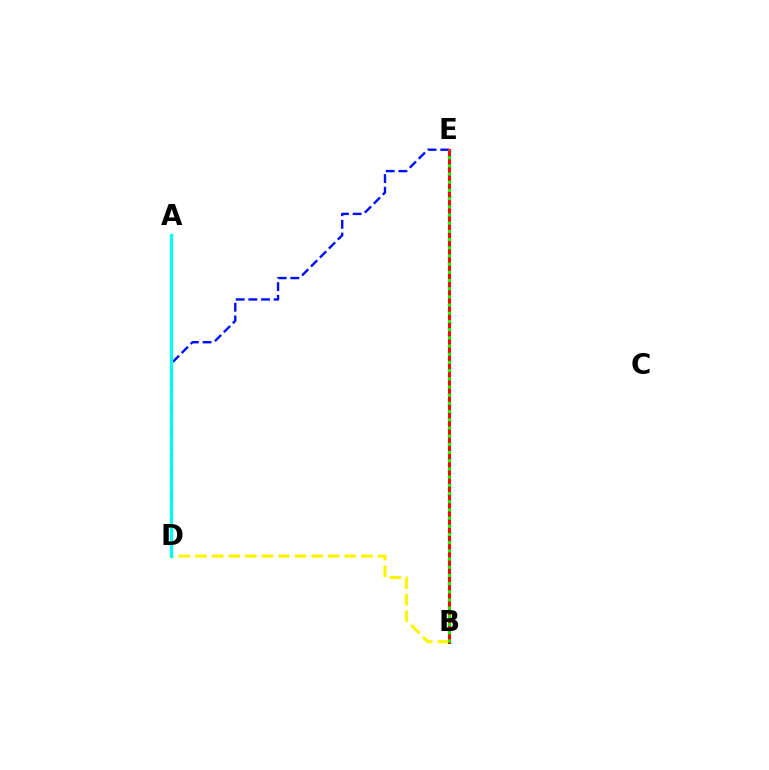{('B', 'D'): [{'color': '#fcf500', 'line_style': 'dashed', 'thickness': 2.26}], ('B', 'E'): [{'color': '#ee00ff', 'line_style': 'dotted', 'thickness': 1.61}, {'color': '#ff0000', 'line_style': 'solid', 'thickness': 2.14}, {'color': '#08ff00', 'line_style': 'dotted', 'thickness': 2.23}], ('D', 'E'): [{'color': '#0010ff', 'line_style': 'dashed', 'thickness': 1.72}], ('A', 'D'): [{'color': '#00fff6', 'line_style': 'solid', 'thickness': 2.31}]}